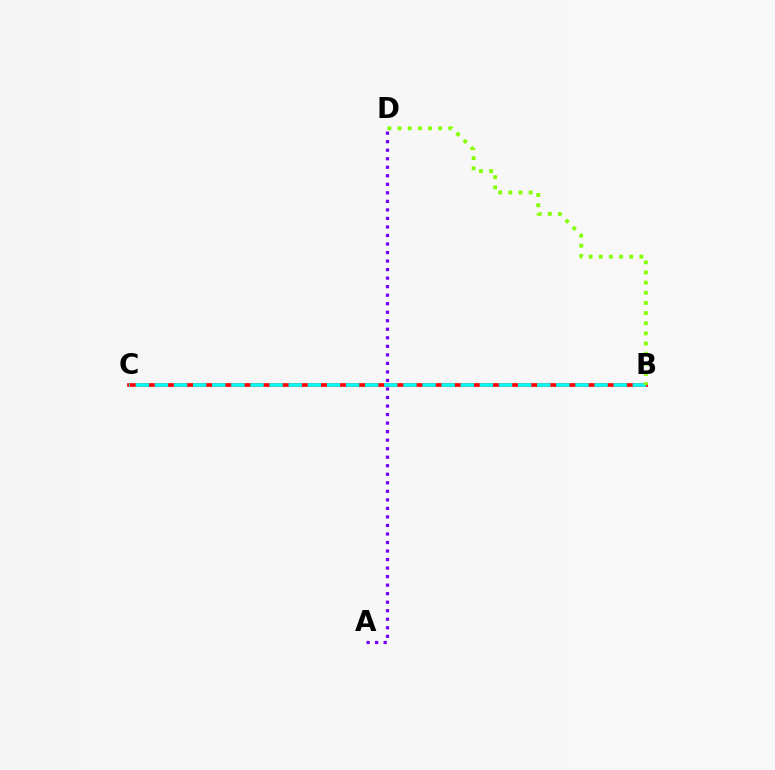{('B', 'C'): [{'color': '#ff0000', 'line_style': 'solid', 'thickness': 2.63}, {'color': '#00fff6', 'line_style': 'dashed', 'thickness': 2.6}], ('B', 'D'): [{'color': '#84ff00', 'line_style': 'dotted', 'thickness': 2.76}], ('A', 'D'): [{'color': '#7200ff', 'line_style': 'dotted', 'thickness': 2.32}]}